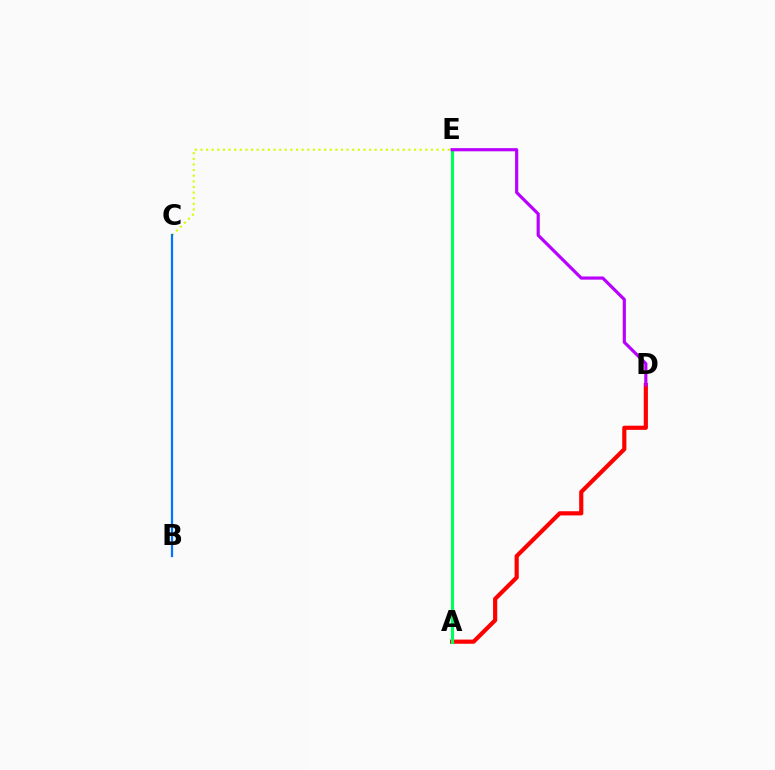{('C', 'E'): [{'color': '#d1ff00', 'line_style': 'dotted', 'thickness': 1.53}], ('B', 'C'): [{'color': '#0074ff', 'line_style': 'solid', 'thickness': 1.61}], ('A', 'D'): [{'color': '#ff0000', 'line_style': 'solid', 'thickness': 3.0}], ('A', 'E'): [{'color': '#00ff5c', 'line_style': 'solid', 'thickness': 2.26}], ('D', 'E'): [{'color': '#b900ff', 'line_style': 'solid', 'thickness': 2.28}]}